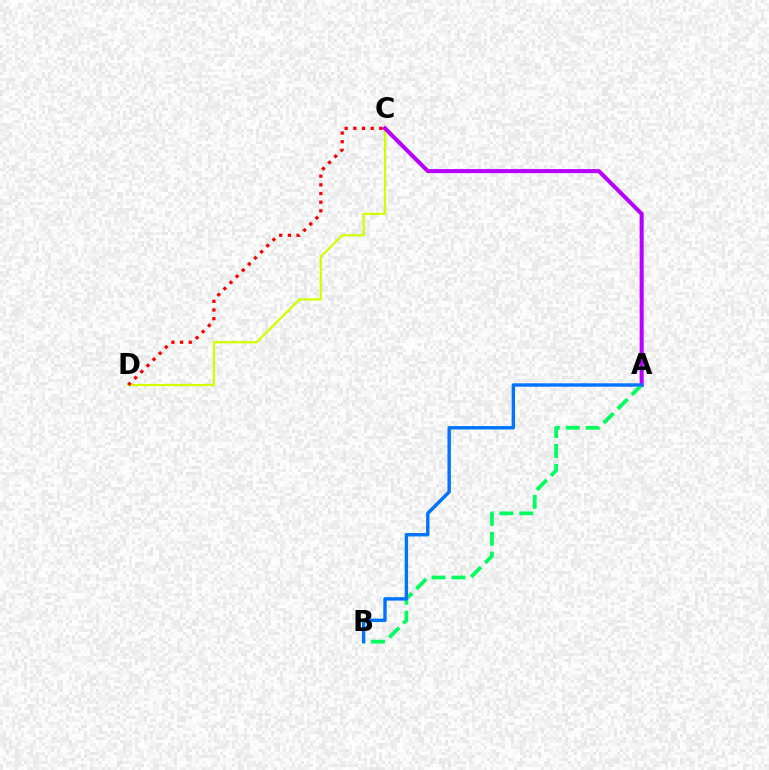{('C', 'D'): [{'color': '#d1ff00', 'line_style': 'solid', 'thickness': 1.62}, {'color': '#ff0000', 'line_style': 'dotted', 'thickness': 2.35}], ('A', 'C'): [{'color': '#b900ff', 'line_style': 'solid', 'thickness': 2.91}], ('A', 'B'): [{'color': '#00ff5c', 'line_style': 'dashed', 'thickness': 2.71}, {'color': '#0074ff', 'line_style': 'solid', 'thickness': 2.45}]}